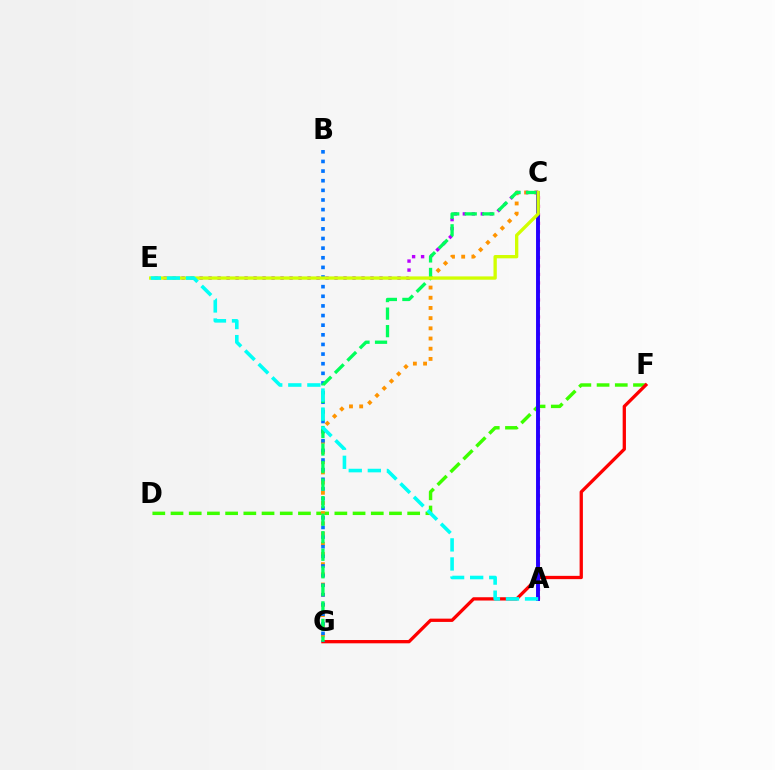{('A', 'C'): [{'color': '#ff00ac', 'line_style': 'dotted', 'thickness': 2.31}, {'color': '#2500ff', 'line_style': 'solid', 'thickness': 2.82}], ('D', 'F'): [{'color': '#3dff00', 'line_style': 'dashed', 'thickness': 2.47}], ('F', 'G'): [{'color': '#ff0000', 'line_style': 'solid', 'thickness': 2.37}], ('C', 'G'): [{'color': '#ff9400', 'line_style': 'dotted', 'thickness': 2.77}, {'color': '#00ff5c', 'line_style': 'dashed', 'thickness': 2.38}], ('B', 'G'): [{'color': '#0074ff', 'line_style': 'dotted', 'thickness': 2.62}], ('C', 'E'): [{'color': '#b900ff', 'line_style': 'dotted', 'thickness': 2.44}, {'color': '#d1ff00', 'line_style': 'solid', 'thickness': 2.38}], ('A', 'E'): [{'color': '#00fff6', 'line_style': 'dashed', 'thickness': 2.59}]}